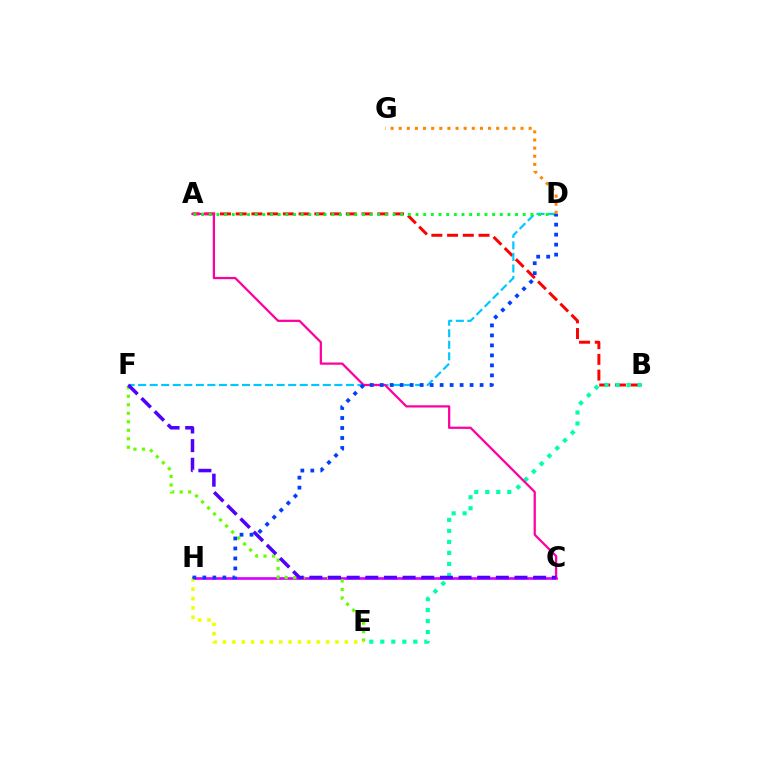{('C', 'H'): [{'color': '#d600ff', 'line_style': 'solid', 'thickness': 1.91}], ('A', 'B'): [{'color': '#ff0000', 'line_style': 'dashed', 'thickness': 2.14}], ('E', 'F'): [{'color': '#66ff00', 'line_style': 'dotted', 'thickness': 2.31}], ('E', 'H'): [{'color': '#eeff00', 'line_style': 'dotted', 'thickness': 2.55}], ('B', 'E'): [{'color': '#00ffaf', 'line_style': 'dotted', 'thickness': 2.99}], ('D', 'F'): [{'color': '#00c7ff', 'line_style': 'dashed', 'thickness': 1.57}], ('A', 'C'): [{'color': '#ff00a0', 'line_style': 'solid', 'thickness': 1.62}], ('A', 'D'): [{'color': '#00ff27', 'line_style': 'dotted', 'thickness': 2.08}], ('C', 'F'): [{'color': '#4f00ff', 'line_style': 'dashed', 'thickness': 2.53}], ('D', 'H'): [{'color': '#003fff', 'line_style': 'dotted', 'thickness': 2.71}], ('D', 'G'): [{'color': '#ff8800', 'line_style': 'dotted', 'thickness': 2.21}]}